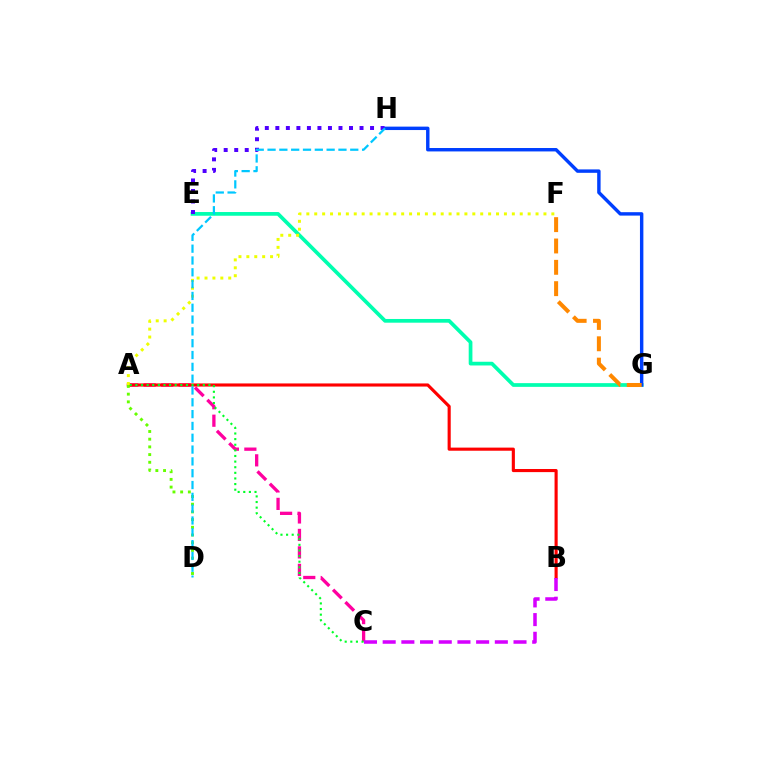{('A', 'C'): [{'color': '#ff00a0', 'line_style': 'dashed', 'thickness': 2.37}, {'color': '#00ff27', 'line_style': 'dotted', 'thickness': 1.53}], ('E', 'G'): [{'color': '#00ffaf', 'line_style': 'solid', 'thickness': 2.68}], ('A', 'B'): [{'color': '#ff0000', 'line_style': 'solid', 'thickness': 2.25}], ('B', 'C'): [{'color': '#d600ff', 'line_style': 'dashed', 'thickness': 2.54}], ('G', 'H'): [{'color': '#003fff', 'line_style': 'solid', 'thickness': 2.46}], ('F', 'G'): [{'color': '#ff8800', 'line_style': 'dashed', 'thickness': 2.9}], ('A', 'D'): [{'color': '#66ff00', 'line_style': 'dotted', 'thickness': 2.09}], ('E', 'H'): [{'color': '#4f00ff', 'line_style': 'dotted', 'thickness': 2.86}], ('A', 'F'): [{'color': '#eeff00', 'line_style': 'dotted', 'thickness': 2.15}], ('D', 'H'): [{'color': '#00c7ff', 'line_style': 'dashed', 'thickness': 1.61}]}